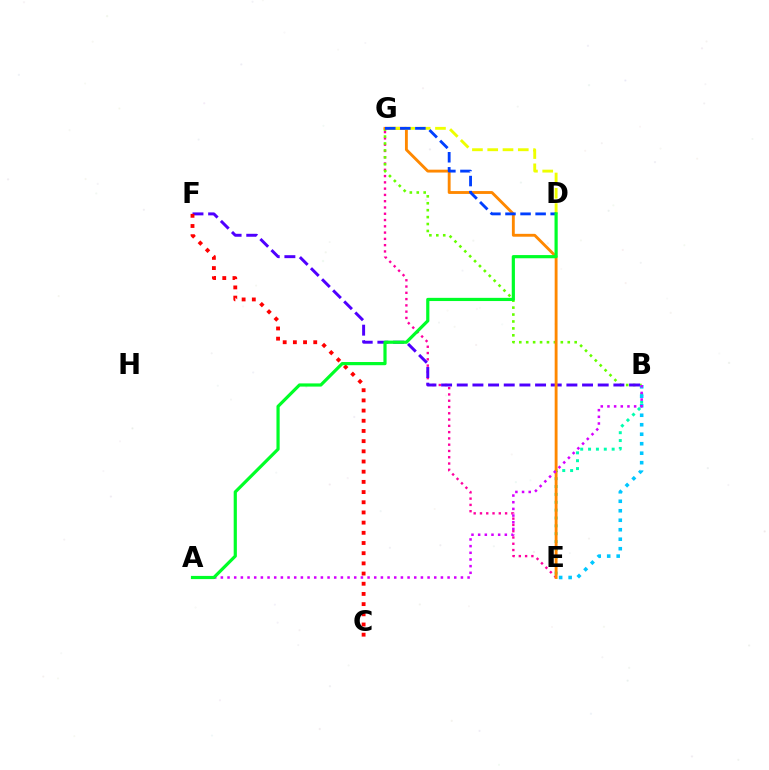{('B', 'E'): [{'color': '#00ffaf', 'line_style': 'dotted', 'thickness': 2.14}, {'color': '#00c7ff', 'line_style': 'dotted', 'thickness': 2.58}], ('E', 'G'): [{'color': '#ff00a0', 'line_style': 'dotted', 'thickness': 1.71}, {'color': '#ff8800', 'line_style': 'solid', 'thickness': 2.06}], ('B', 'G'): [{'color': '#66ff00', 'line_style': 'dotted', 'thickness': 1.88}], ('B', 'F'): [{'color': '#4f00ff', 'line_style': 'dashed', 'thickness': 2.13}], ('C', 'F'): [{'color': '#ff0000', 'line_style': 'dotted', 'thickness': 2.77}], ('A', 'B'): [{'color': '#d600ff', 'line_style': 'dotted', 'thickness': 1.81}], ('D', 'G'): [{'color': '#eeff00', 'line_style': 'dashed', 'thickness': 2.08}, {'color': '#003fff', 'line_style': 'dashed', 'thickness': 2.05}], ('A', 'D'): [{'color': '#00ff27', 'line_style': 'solid', 'thickness': 2.3}]}